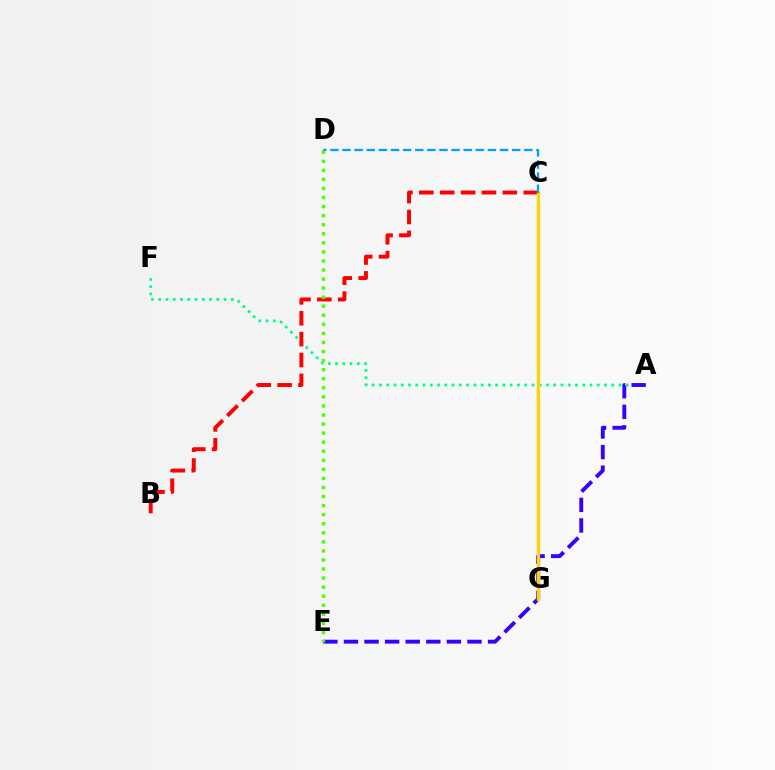{('A', 'F'): [{'color': '#00ff86', 'line_style': 'dotted', 'thickness': 1.97}], ('A', 'E'): [{'color': '#3700ff', 'line_style': 'dashed', 'thickness': 2.8}], ('C', 'G'): [{'color': '#ff00ed', 'line_style': 'dotted', 'thickness': 1.55}, {'color': '#ffd500', 'line_style': 'solid', 'thickness': 2.38}], ('B', 'C'): [{'color': '#ff0000', 'line_style': 'dashed', 'thickness': 2.84}], ('C', 'D'): [{'color': '#009eff', 'line_style': 'dashed', 'thickness': 1.65}], ('D', 'E'): [{'color': '#4fff00', 'line_style': 'dotted', 'thickness': 2.46}]}